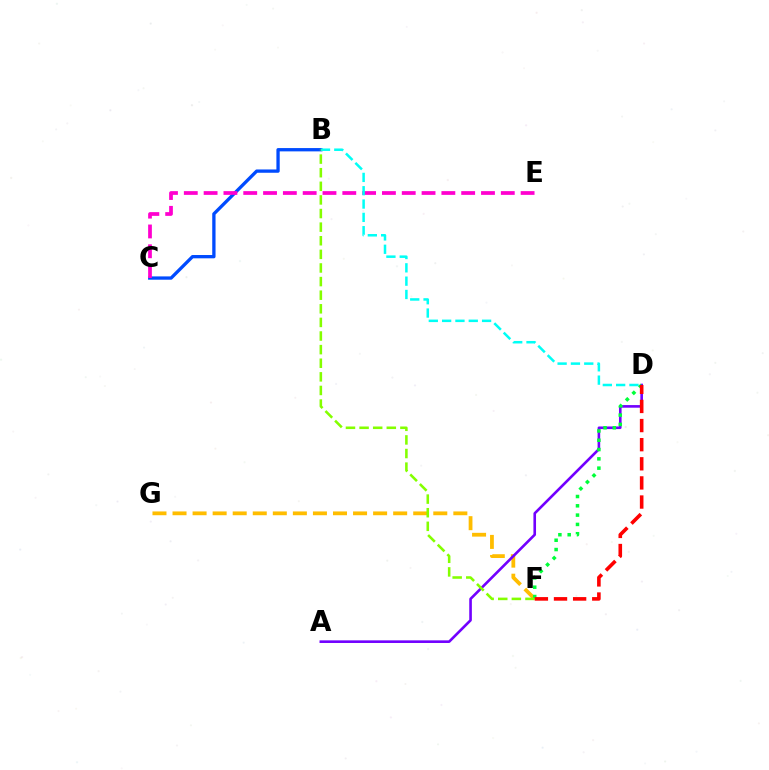{('B', 'C'): [{'color': '#004bff', 'line_style': 'solid', 'thickness': 2.38}], ('F', 'G'): [{'color': '#ffbd00', 'line_style': 'dashed', 'thickness': 2.72}], ('C', 'E'): [{'color': '#ff00cf', 'line_style': 'dashed', 'thickness': 2.69}], ('B', 'D'): [{'color': '#00fff6', 'line_style': 'dashed', 'thickness': 1.81}], ('A', 'D'): [{'color': '#7200ff', 'line_style': 'solid', 'thickness': 1.89}], ('D', 'F'): [{'color': '#00ff39', 'line_style': 'dotted', 'thickness': 2.53}, {'color': '#ff0000', 'line_style': 'dashed', 'thickness': 2.6}], ('B', 'F'): [{'color': '#84ff00', 'line_style': 'dashed', 'thickness': 1.85}]}